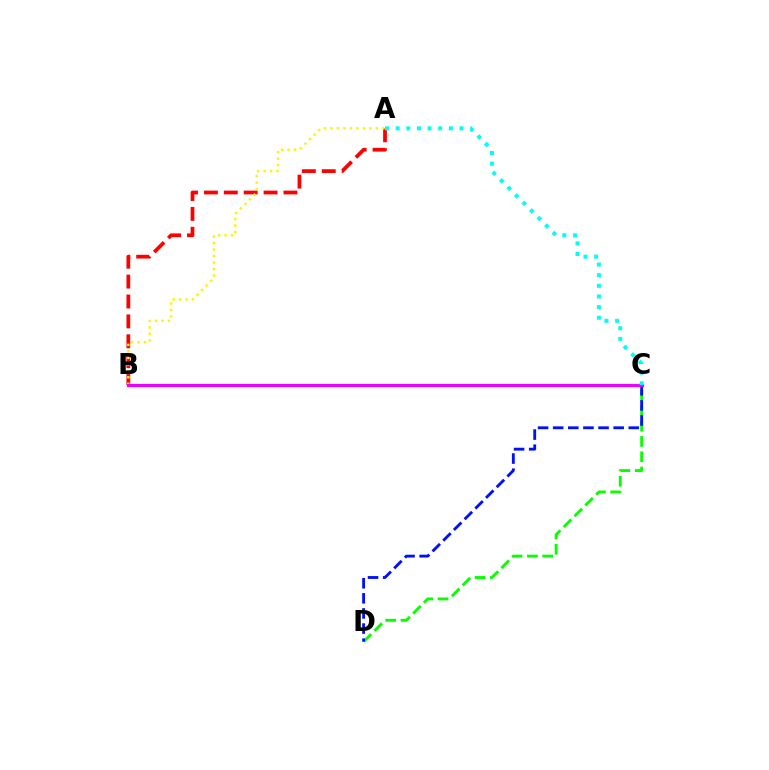{('A', 'B'): [{'color': '#ff0000', 'line_style': 'dashed', 'thickness': 2.7}, {'color': '#fcf500', 'line_style': 'dotted', 'thickness': 1.76}], ('C', 'D'): [{'color': '#08ff00', 'line_style': 'dashed', 'thickness': 2.08}, {'color': '#0010ff', 'line_style': 'dashed', 'thickness': 2.05}], ('B', 'C'): [{'color': '#ee00ff', 'line_style': 'solid', 'thickness': 2.25}], ('A', 'C'): [{'color': '#00fff6', 'line_style': 'dotted', 'thickness': 2.89}]}